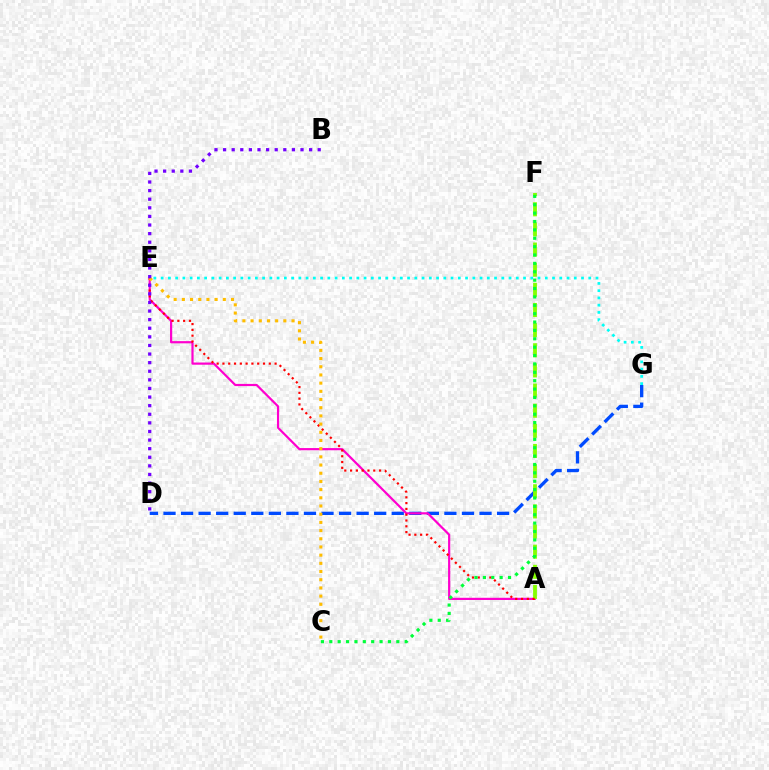{('D', 'G'): [{'color': '#004bff', 'line_style': 'dashed', 'thickness': 2.38}], ('A', 'E'): [{'color': '#ff00cf', 'line_style': 'solid', 'thickness': 1.58}, {'color': '#ff0000', 'line_style': 'dotted', 'thickness': 1.57}], ('E', 'G'): [{'color': '#00fff6', 'line_style': 'dotted', 'thickness': 1.97}], ('A', 'F'): [{'color': '#84ff00', 'line_style': 'dashed', 'thickness': 2.74}], ('C', 'E'): [{'color': '#ffbd00', 'line_style': 'dotted', 'thickness': 2.23}], ('C', 'F'): [{'color': '#00ff39', 'line_style': 'dotted', 'thickness': 2.28}], ('B', 'D'): [{'color': '#7200ff', 'line_style': 'dotted', 'thickness': 2.34}]}